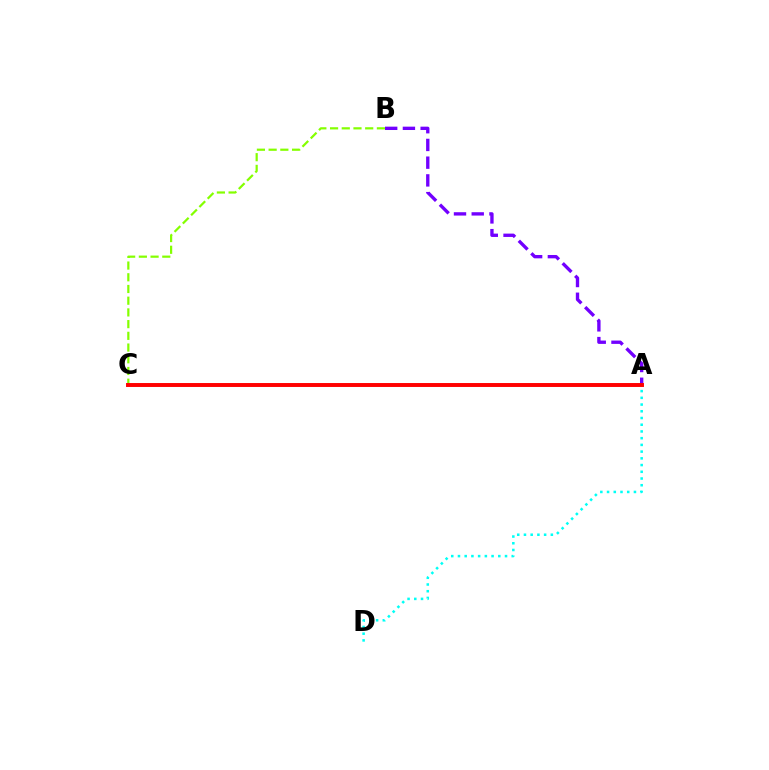{('A', 'D'): [{'color': '#00fff6', 'line_style': 'dotted', 'thickness': 1.83}], ('B', 'C'): [{'color': '#84ff00', 'line_style': 'dashed', 'thickness': 1.59}], ('A', 'B'): [{'color': '#7200ff', 'line_style': 'dashed', 'thickness': 2.41}], ('A', 'C'): [{'color': '#ff0000', 'line_style': 'solid', 'thickness': 2.83}]}